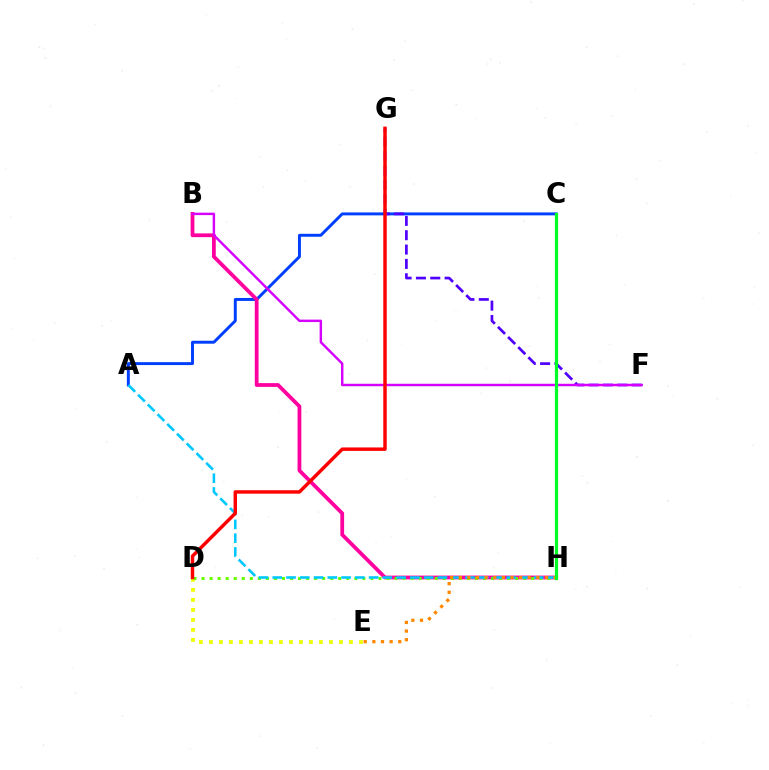{('D', 'E'): [{'color': '#eeff00', 'line_style': 'dotted', 'thickness': 2.72}], ('A', 'C'): [{'color': '#003fff', 'line_style': 'solid', 'thickness': 2.12}], ('B', 'H'): [{'color': '#ff00a0', 'line_style': 'solid', 'thickness': 2.72}], ('F', 'G'): [{'color': '#4f00ff', 'line_style': 'dashed', 'thickness': 1.95}], ('D', 'H'): [{'color': '#66ff00', 'line_style': 'dotted', 'thickness': 2.18}], ('C', 'H'): [{'color': '#00ffaf', 'line_style': 'solid', 'thickness': 2.06}, {'color': '#00ff27', 'line_style': 'solid', 'thickness': 2.3}], ('A', 'H'): [{'color': '#00c7ff', 'line_style': 'dashed', 'thickness': 1.87}], ('B', 'F'): [{'color': '#d600ff', 'line_style': 'solid', 'thickness': 1.75}], ('D', 'G'): [{'color': '#ff0000', 'line_style': 'solid', 'thickness': 2.48}], ('E', 'H'): [{'color': '#ff8800', 'line_style': 'dotted', 'thickness': 2.34}]}